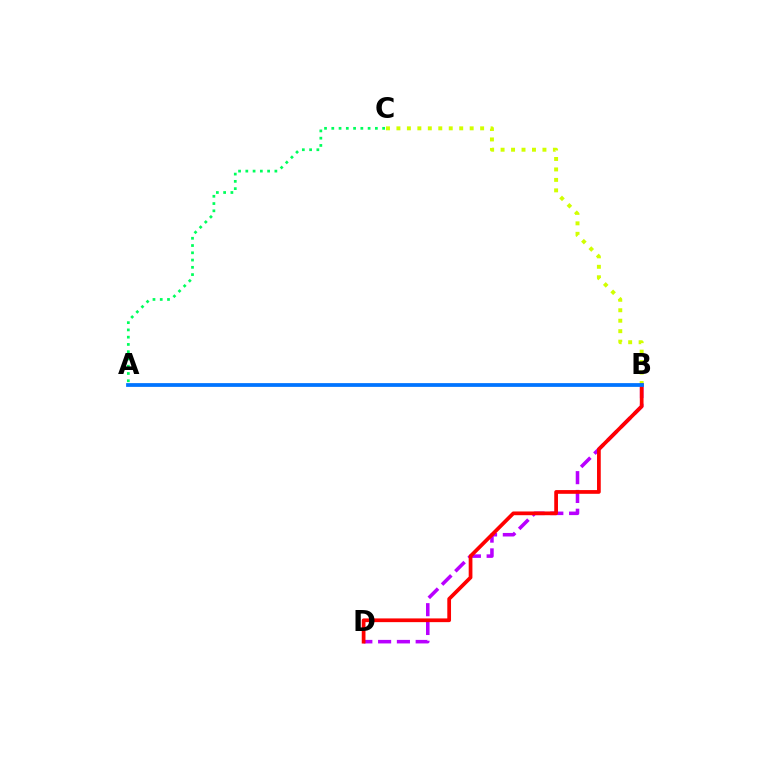{('A', 'C'): [{'color': '#00ff5c', 'line_style': 'dotted', 'thickness': 1.97}], ('B', 'D'): [{'color': '#b900ff', 'line_style': 'dashed', 'thickness': 2.55}, {'color': '#ff0000', 'line_style': 'solid', 'thickness': 2.68}], ('B', 'C'): [{'color': '#d1ff00', 'line_style': 'dotted', 'thickness': 2.84}], ('A', 'B'): [{'color': '#0074ff', 'line_style': 'solid', 'thickness': 2.71}]}